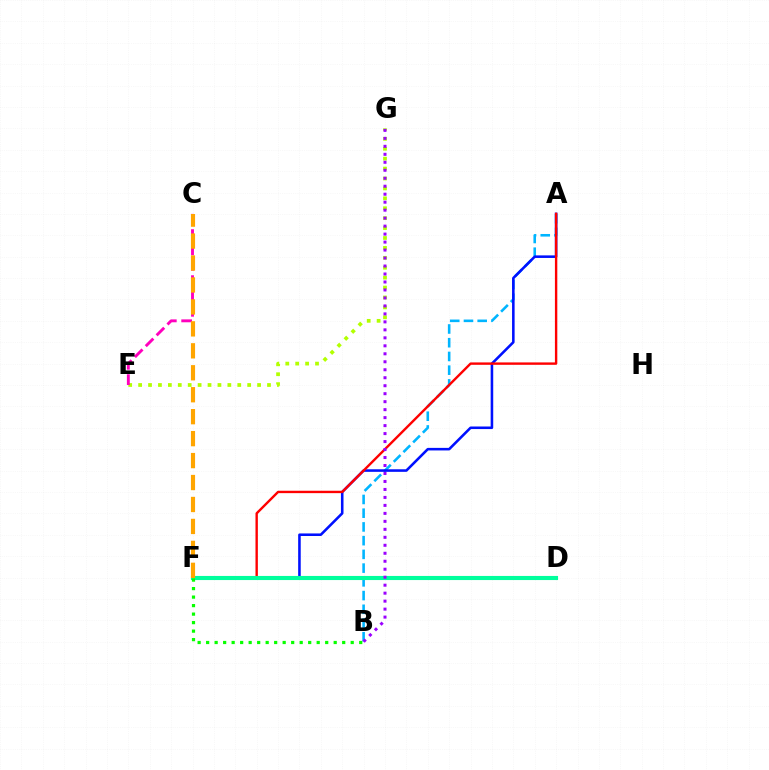{('A', 'B'): [{'color': '#00b5ff', 'line_style': 'dashed', 'thickness': 1.86}], ('E', 'G'): [{'color': '#b3ff00', 'line_style': 'dotted', 'thickness': 2.69}], ('A', 'F'): [{'color': '#0010ff', 'line_style': 'solid', 'thickness': 1.85}, {'color': '#ff0000', 'line_style': 'solid', 'thickness': 1.72}], ('C', 'E'): [{'color': '#ff00bd', 'line_style': 'dashed', 'thickness': 2.08}], ('D', 'F'): [{'color': '#00ff9d', 'line_style': 'solid', 'thickness': 2.96}], ('B', 'F'): [{'color': '#08ff00', 'line_style': 'dotted', 'thickness': 2.31}], ('B', 'G'): [{'color': '#9b00ff', 'line_style': 'dotted', 'thickness': 2.17}], ('C', 'F'): [{'color': '#ffa500', 'line_style': 'dashed', 'thickness': 2.98}]}